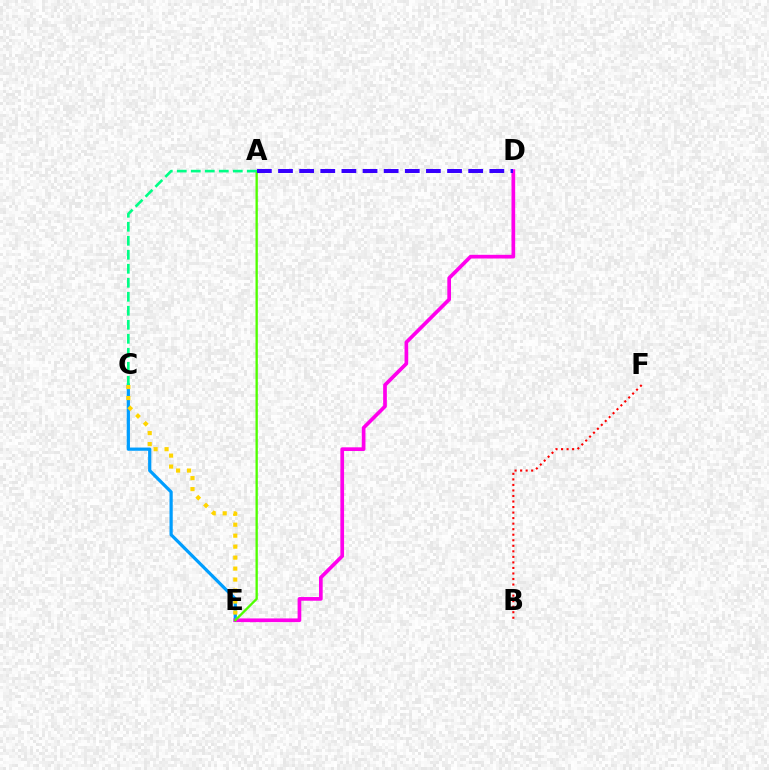{('C', 'E'): [{'color': '#009eff', 'line_style': 'solid', 'thickness': 2.32}, {'color': '#ffd500', 'line_style': 'dotted', 'thickness': 2.98}], ('D', 'E'): [{'color': '#ff00ed', 'line_style': 'solid', 'thickness': 2.66}], ('B', 'F'): [{'color': '#ff0000', 'line_style': 'dotted', 'thickness': 1.5}], ('A', 'E'): [{'color': '#4fff00', 'line_style': 'solid', 'thickness': 1.67}], ('A', 'D'): [{'color': '#3700ff', 'line_style': 'dashed', 'thickness': 2.87}], ('A', 'C'): [{'color': '#00ff86', 'line_style': 'dashed', 'thickness': 1.9}]}